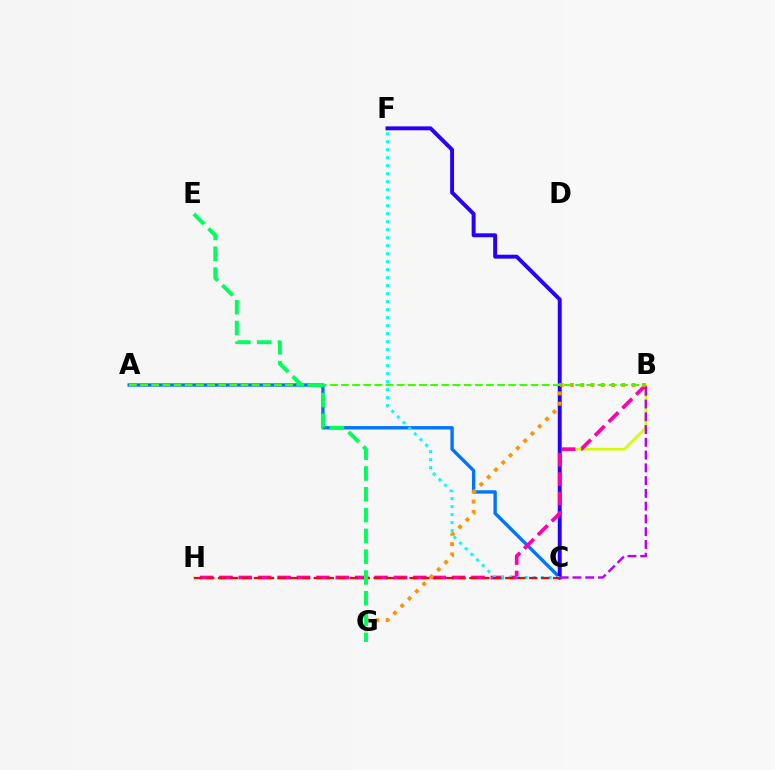{('A', 'C'): [{'color': '#0074ff', 'line_style': 'solid', 'thickness': 2.43}], ('B', 'C'): [{'color': '#d1ff00', 'line_style': 'solid', 'thickness': 1.91}, {'color': '#b900ff', 'line_style': 'dashed', 'thickness': 1.73}], ('C', 'F'): [{'color': '#2500ff', 'line_style': 'solid', 'thickness': 2.82}, {'color': '#00fff6', 'line_style': 'dotted', 'thickness': 2.17}], ('B', 'H'): [{'color': '#ff00ac', 'line_style': 'dashed', 'thickness': 2.63}], ('C', 'H'): [{'color': '#ff0000', 'line_style': 'dashed', 'thickness': 1.63}], ('B', 'G'): [{'color': '#ff9400', 'line_style': 'dotted', 'thickness': 2.8}], ('A', 'B'): [{'color': '#3dff00', 'line_style': 'dashed', 'thickness': 1.52}], ('E', 'G'): [{'color': '#00ff5c', 'line_style': 'dashed', 'thickness': 2.82}]}